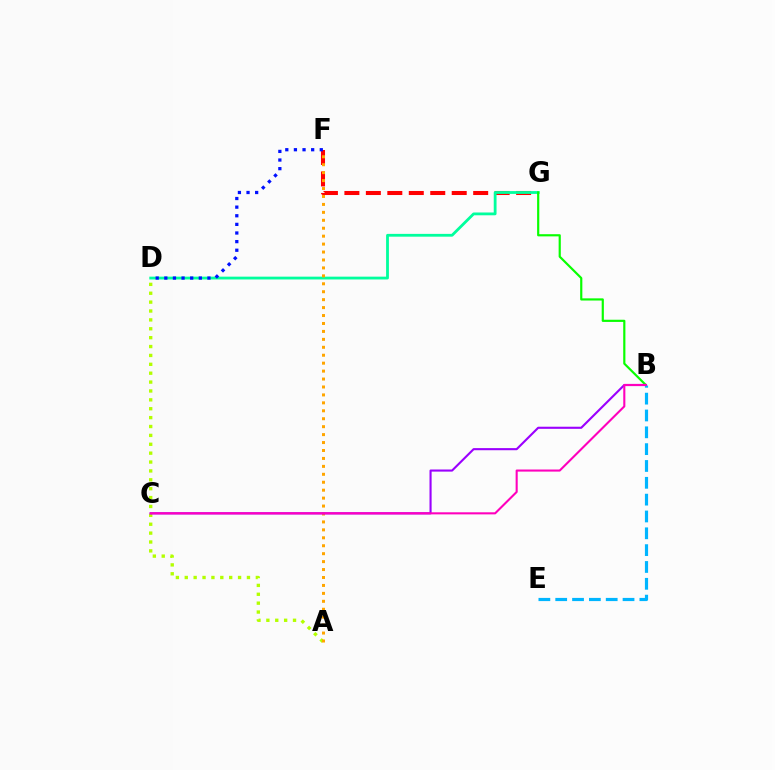{('F', 'G'): [{'color': '#ff0000', 'line_style': 'dashed', 'thickness': 2.92}], ('D', 'G'): [{'color': '#00ff9d', 'line_style': 'solid', 'thickness': 2.02}], ('A', 'D'): [{'color': '#b3ff00', 'line_style': 'dotted', 'thickness': 2.41}], ('A', 'F'): [{'color': '#ffa500', 'line_style': 'dotted', 'thickness': 2.16}], ('B', 'G'): [{'color': '#08ff00', 'line_style': 'solid', 'thickness': 1.57}], ('B', 'C'): [{'color': '#9b00ff', 'line_style': 'solid', 'thickness': 1.52}, {'color': '#ff00bd', 'line_style': 'solid', 'thickness': 1.51}], ('B', 'E'): [{'color': '#00b5ff', 'line_style': 'dashed', 'thickness': 2.29}], ('D', 'F'): [{'color': '#0010ff', 'line_style': 'dotted', 'thickness': 2.34}]}